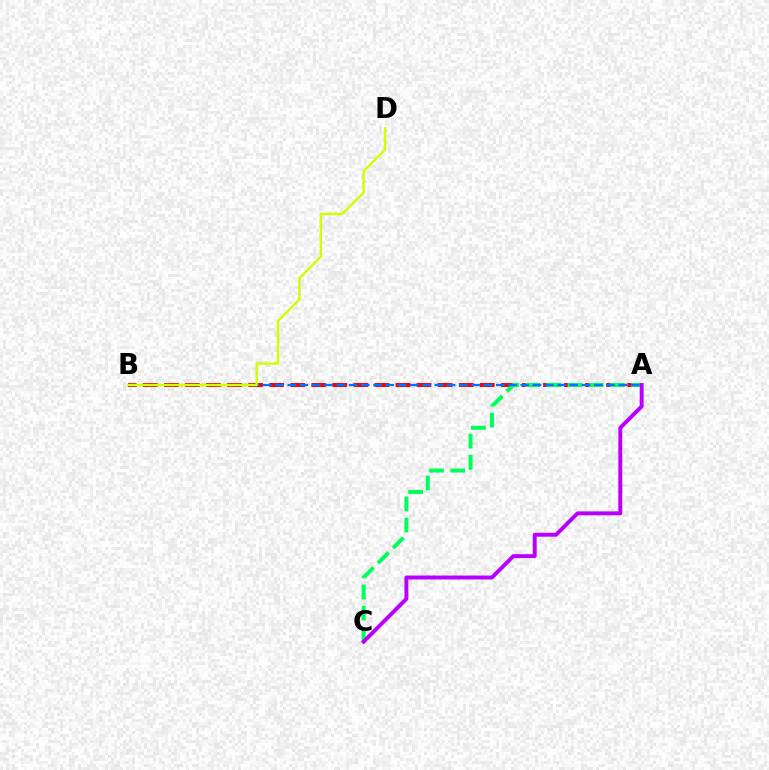{('A', 'B'): [{'color': '#ff0000', 'line_style': 'dashed', 'thickness': 2.86}, {'color': '#0074ff', 'line_style': 'dashed', 'thickness': 1.67}], ('A', 'C'): [{'color': '#00ff5c', 'line_style': 'dashed', 'thickness': 2.87}, {'color': '#b900ff', 'line_style': 'solid', 'thickness': 2.83}], ('B', 'D'): [{'color': '#d1ff00', 'line_style': 'solid', 'thickness': 1.73}]}